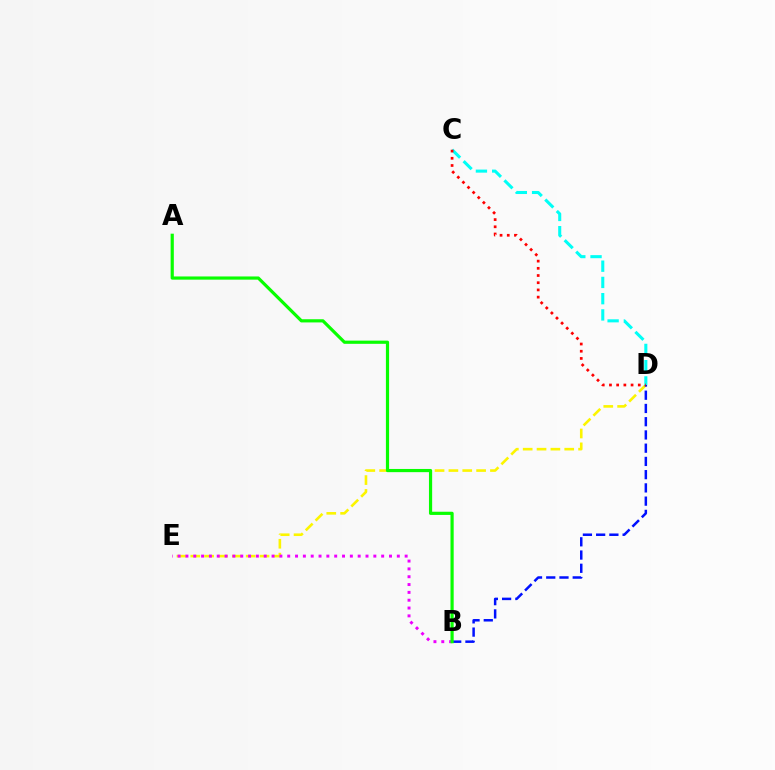{('D', 'E'): [{'color': '#fcf500', 'line_style': 'dashed', 'thickness': 1.88}], ('B', 'D'): [{'color': '#0010ff', 'line_style': 'dashed', 'thickness': 1.8}], ('C', 'D'): [{'color': '#00fff6', 'line_style': 'dashed', 'thickness': 2.21}, {'color': '#ff0000', 'line_style': 'dotted', 'thickness': 1.96}], ('B', 'E'): [{'color': '#ee00ff', 'line_style': 'dotted', 'thickness': 2.13}], ('A', 'B'): [{'color': '#08ff00', 'line_style': 'solid', 'thickness': 2.3}]}